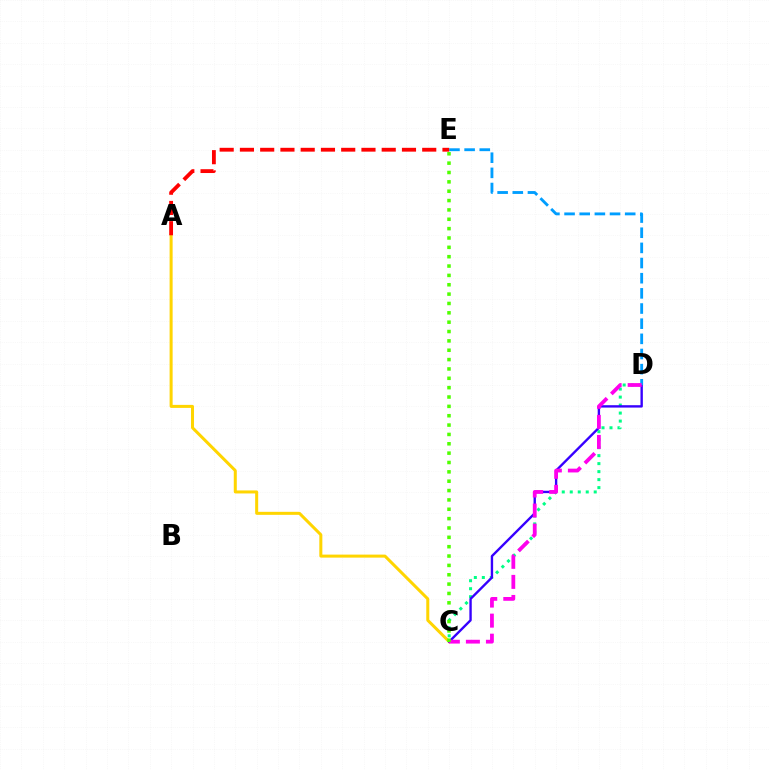{('C', 'D'): [{'color': '#00ff86', 'line_style': 'dotted', 'thickness': 2.17}, {'color': '#3700ff', 'line_style': 'solid', 'thickness': 1.71}, {'color': '#ff00ed', 'line_style': 'dashed', 'thickness': 2.72}], ('A', 'C'): [{'color': '#ffd500', 'line_style': 'solid', 'thickness': 2.17}], ('D', 'E'): [{'color': '#009eff', 'line_style': 'dashed', 'thickness': 2.06}], ('A', 'E'): [{'color': '#ff0000', 'line_style': 'dashed', 'thickness': 2.75}], ('C', 'E'): [{'color': '#4fff00', 'line_style': 'dotted', 'thickness': 2.54}]}